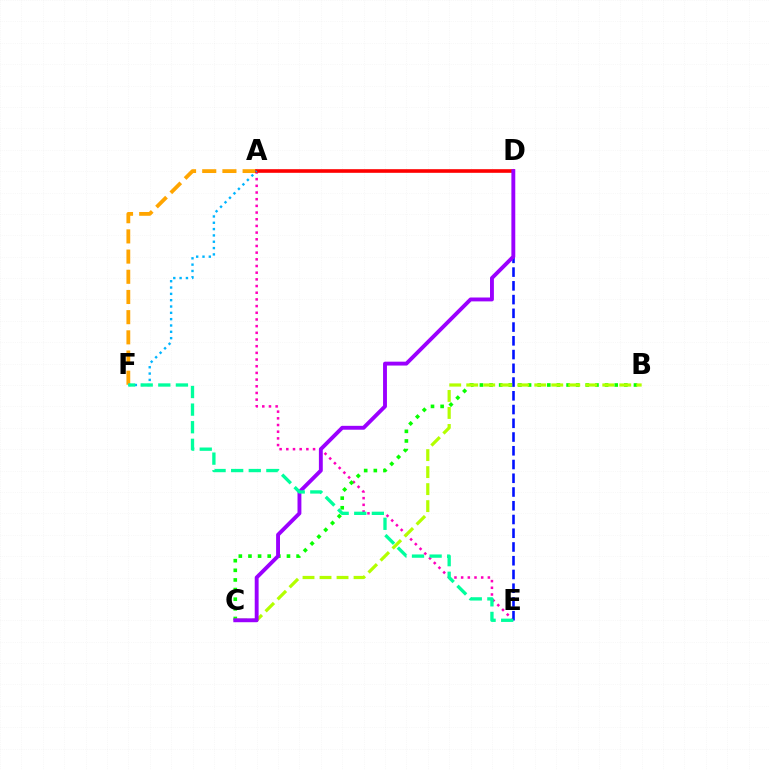{('A', 'E'): [{'color': '#ff00bd', 'line_style': 'dotted', 'thickness': 1.82}], ('B', 'C'): [{'color': '#08ff00', 'line_style': 'dotted', 'thickness': 2.62}, {'color': '#b3ff00', 'line_style': 'dashed', 'thickness': 2.31}], ('D', 'E'): [{'color': '#0010ff', 'line_style': 'dashed', 'thickness': 1.87}], ('A', 'F'): [{'color': '#ffa500', 'line_style': 'dashed', 'thickness': 2.74}, {'color': '#00b5ff', 'line_style': 'dotted', 'thickness': 1.72}], ('A', 'D'): [{'color': '#ff0000', 'line_style': 'solid', 'thickness': 2.61}], ('C', 'D'): [{'color': '#9b00ff', 'line_style': 'solid', 'thickness': 2.8}], ('E', 'F'): [{'color': '#00ff9d', 'line_style': 'dashed', 'thickness': 2.39}]}